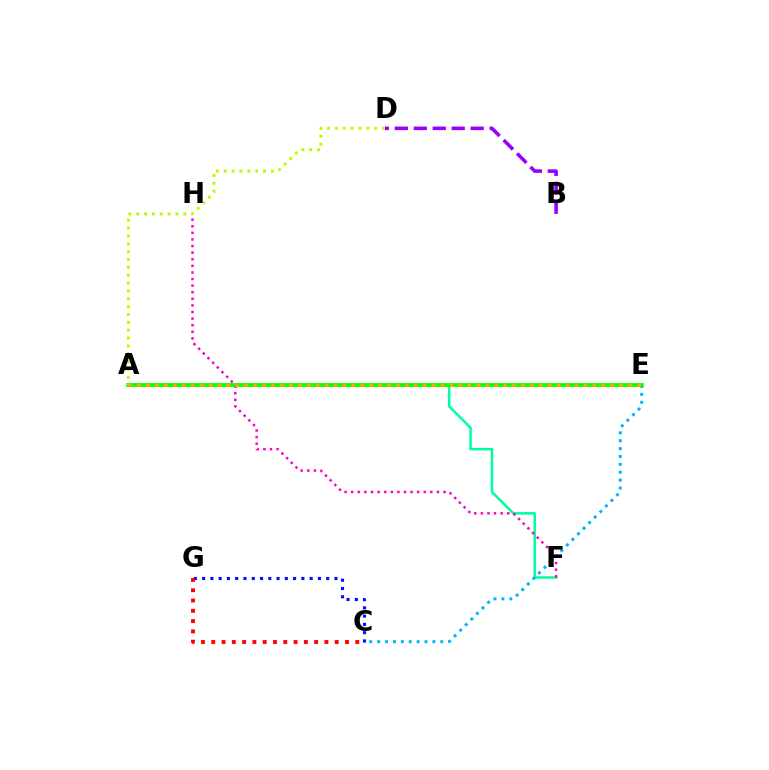{('A', 'F'): [{'color': '#00ff9d', 'line_style': 'solid', 'thickness': 1.83}], ('F', 'H'): [{'color': '#ff00bd', 'line_style': 'dotted', 'thickness': 1.79}], ('C', 'E'): [{'color': '#00b5ff', 'line_style': 'dotted', 'thickness': 2.14}], ('A', 'E'): [{'color': '#08ff00', 'line_style': 'solid', 'thickness': 2.71}, {'color': '#ffa500', 'line_style': 'dotted', 'thickness': 2.43}], ('C', 'G'): [{'color': '#0010ff', 'line_style': 'dotted', 'thickness': 2.25}, {'color': '#ff0000', 'line_style': 'dotted', 'thickness': 2.8}], ('B', 'D'): [{'color': '#9b00ff', 'line_style': 'dashed', 'thickness': 2.58}], ('A', 'D'): [{'color': '#b3ff00', 'line_style': 'dotted', 'thickness': 2.13}]}